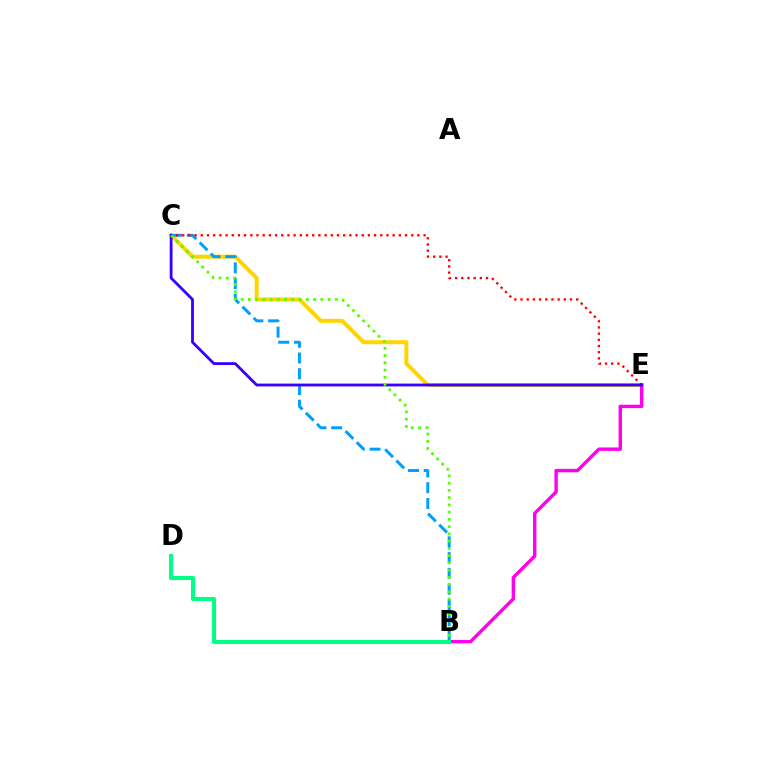{('C', 'E'): [{'color': '#ffd500', 'line_style': 'solid', 'thickness': 2.88}, {'color': '#ff0000', 'line_style': 'dotted', 'thickness': 1.68}, {'color': '#3700ff', 'line_style': 'solid', 'thickness': 2.02}], ('B', 'E'): [{'color': '#ff00ed', 'line_style': 'solid', 'thickness': 2.44}], ('B', 'C'): [{'color': '#009eff', 'line_style': 'dashed', 'thickness': 2.14}, {'color': '#4fff00', 'line_style': 'dotted', 'thickness': 1.97}], ('B', 'D'): [{'color': '#00ff86', 'line_style': 'solid', 'thickness': 2.91}]}